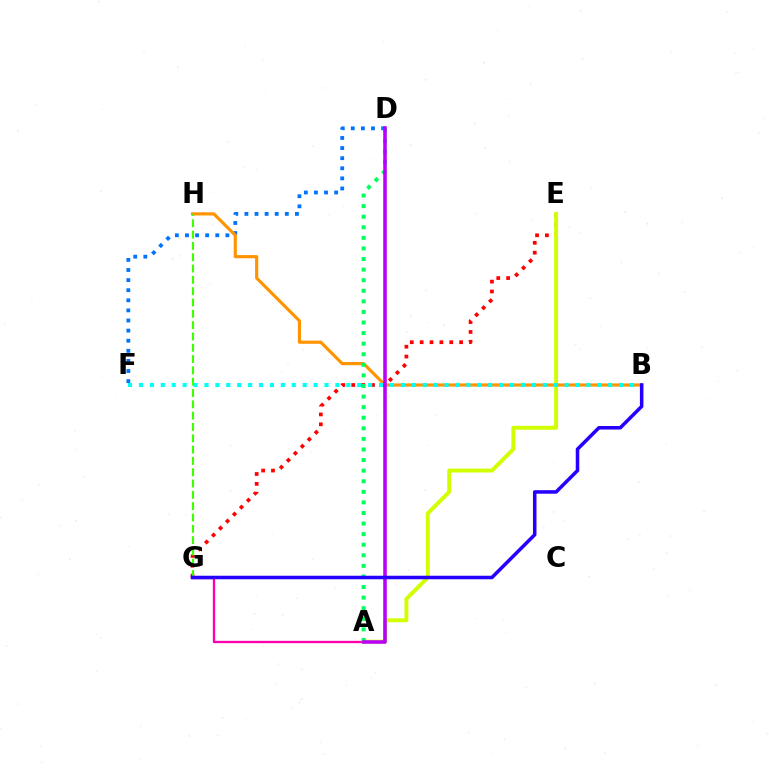{('E', 'G'): [{'color': '#ff0000', 'line_style': 'dotted', 'thickness': 2.68}], ('A', 'E'): [{'color': '#d1ff00', 'line_style': 'solid', 'thickness': 2.82}], ('A', 'G'): [{'color': '#ff00ac', 'line_style': 'solid', 'thickness': 1.67}], ('D', 'F'): [{'color': '#0074ff', 'line_style': 'dotted', 'thickness': 2.74}], ('B', 'H'): [{'color': '#ff9400', 'line_style': 'solid', 'thickness': 2.28}], ('B', 'F'): [{'color': '#00fff6', 'line_style': 'dotted', 'thickness': 2.97}], ('A', 'D'): [{'color': '#00ff5c', 'line_style': 'dotted', 'thickness': 2.87}, {'color': '#b900ff', 'line_style': 'solid', 'thickness': 2.56}], ('G', 'H'): [{'color': '#3dff00', 'line_style': 'dashed', 'thickness': 1.54}], ('B', 'G'): [{'color': '#2500ff', 'line_style': 'solid', 'thickness': 2.54}]}